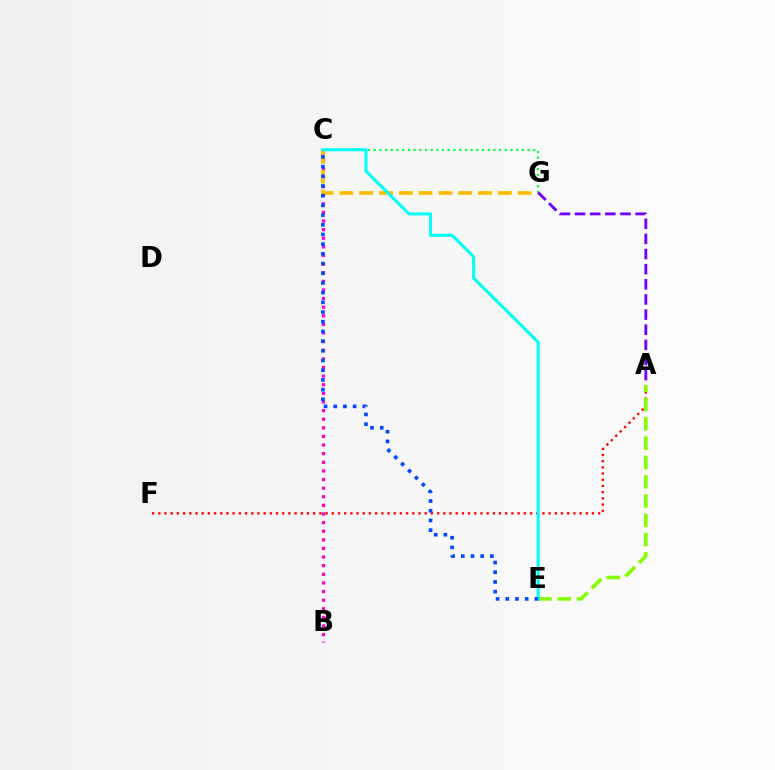{('A', 'F'): [{'color': '#ff0000', 'line_style': 'dotted', 'thickness': 1.68}], ('B', 'C'): [{'color': '#ff00cf', 'line_style': 'dotted', 'thickness': 2.34}], ('C', 'G'): [{'color': '#00ff39', 'line_style': 'dotted', 'thickness': 1.55}, {'color': '#ffbd00', 'line_style': 'dashed', 'thickness': 2.69}], ('A', 'E'): [{'color': '#84ff00', 'line_style': 'dashed', 'thickness': 2.62}], ('C', 'E'): [{'color': '#00fff6', 'line_style': 'solid', 'thickness': 2.19}, {'color': '#004bff', 'line_style': 'dotted', 'thickness': 2.63}], ('A', 'G'): [{'color': '#7200ff', 'line_style': 'dashed', 'thickness': 2.06}]}